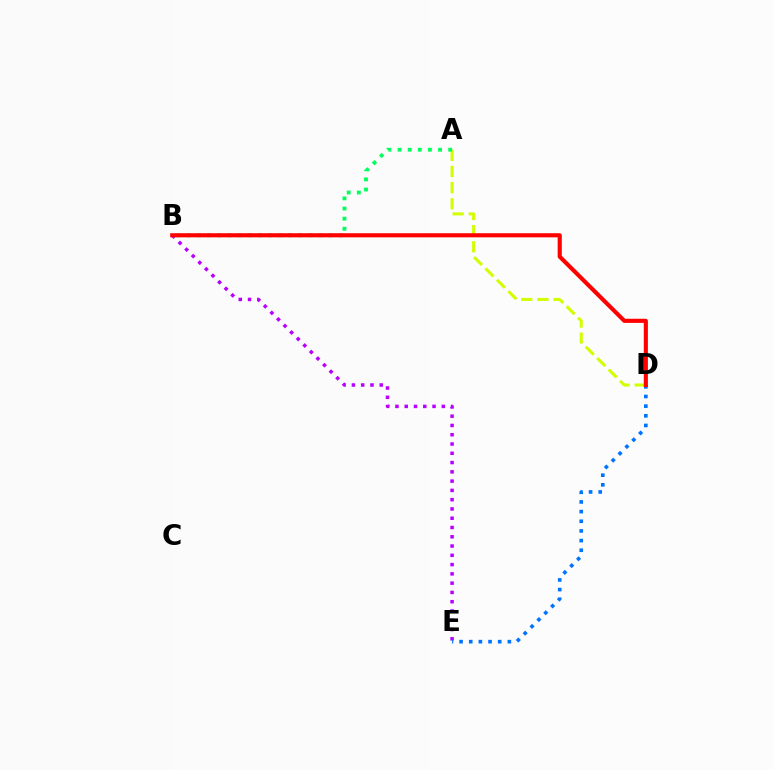{('A', 'D'): [{'color': '#d1ff00', 'line_style': 'dashed', 'thickness': 2.19}], ('A', 'B'): [{'color': '#00ff5c', 'line_style': 'dotted', 'thickness': 2.75}], ('B', 'E'): [{'color': '#b900ff', 'line_style': 'dotted', 'thickness': 2.52}], ('D', 'E'): [{'color': '#0074ff', 'line_style': 'dotted', 'thickness': 2.62}], ('B', 'D'): [{'color': '#ff0000', 'line_style': 'solid', 'thickness': 2.96}]}